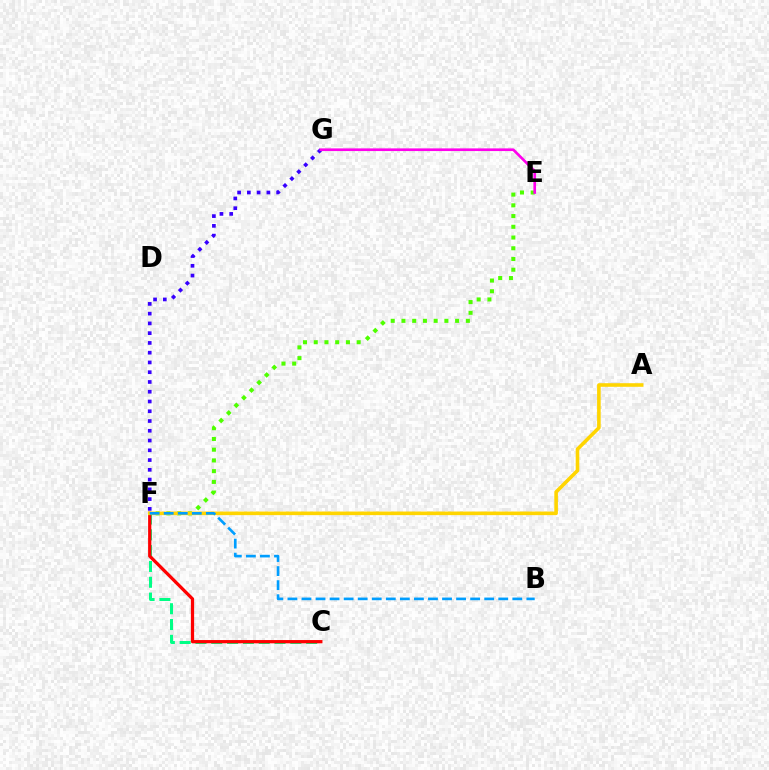{('F', 'G'): [{'color': '#3700ff', 'line_style': 'dotted', 'thickness': 2.65}], ('C', 'F'): [{'color': '#00ff86', 'line_style': 'dashed', 'thickness': 2.15}, {'color': '#ff0000', 'line_style': 'solid', 'thickness': 2.33}], ('E', 'F'): [{'color': '#4fff00', 'line_style': 'dotted', 'thickness': 2.92}], ('A', 'F'): [{'color': '#ffd500', 'line_style': 'solid', 'thickness': 2.59}], ('E', 'G'): [{'color': '#ff00ed', 'line_style': 'solid', 'thickness': 1.92}], ('B', 'F'): [{'color': '#009eff', 'line_style': 'dashed', 'thickness': 1.91}]}